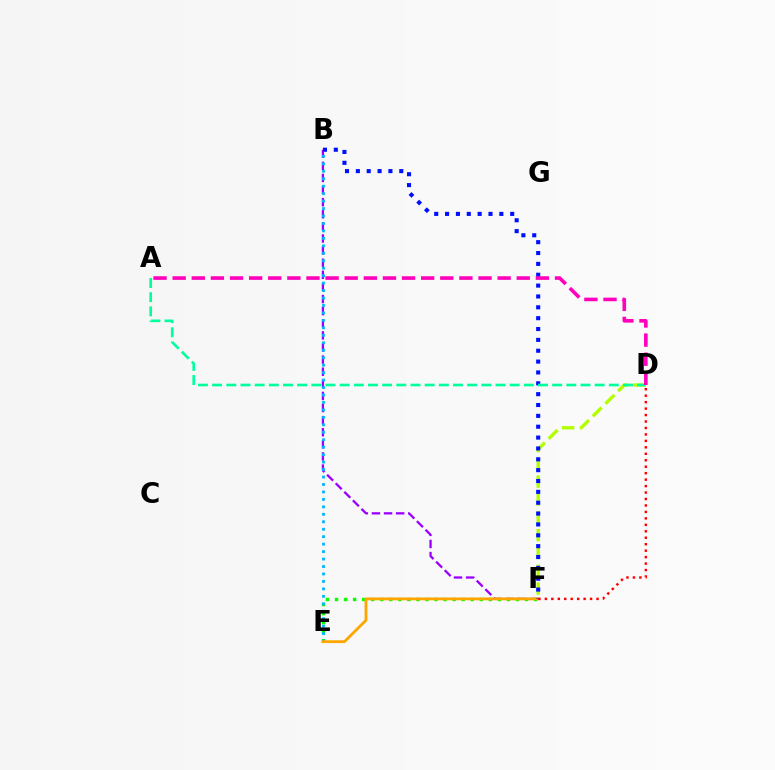{('B', 'F'): [{'color': '#9b00ff', 'line_style': 'dashed', 'thickness': 1.65}, {'color': '#0010ff', 'line_style': 'dotted', 'thickness': 2.95}], ('E', 'F'): [{'color': '#08ff00', 'line_style': 'dotted', 'thickness': 2.46}, {'color': '#ffa500', 'line_style': 'solid', 'thickness': 2.01}], ('B', 'E'): [{'color': '#00b5ff', 'line_style': 'dotted', 'thickness': 2.03}], ('D', 'F'): [{'color': '#b3ff00', 'line_style': 'dashed', 'thickness': 2.42}, {'color': '#ff0000', 'line_style': 'dotted', 'thickness': 1.75}], ('A', 'D'): [{'color': '#00ff9d', 'line_style': 'dashed', 'thickness': 1.92}, {'color': '#ff00bd', 'line_style': 'dashed', 'thickness': 2.6}]}